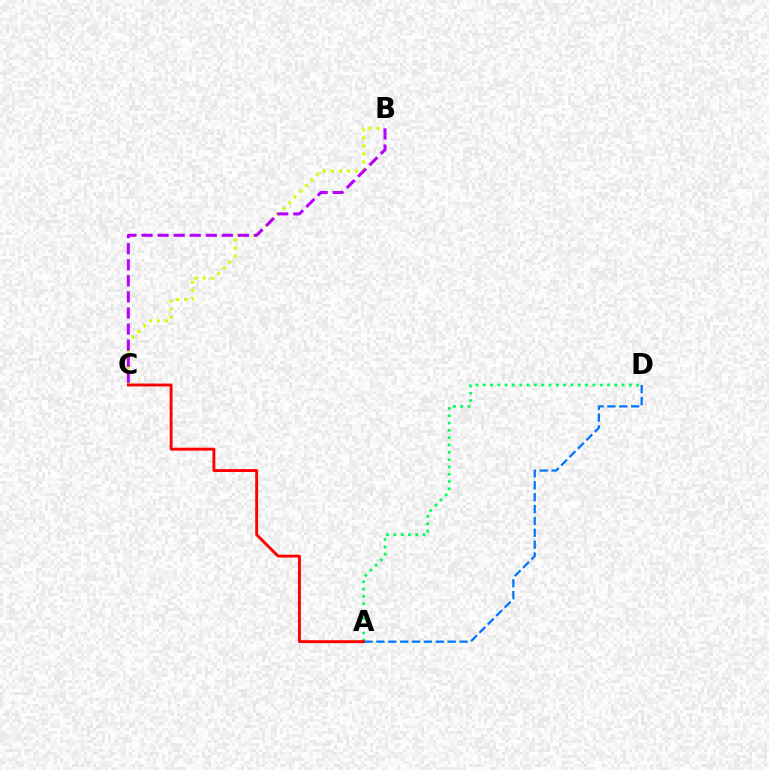{('B', 'C'): [{'color': '#d1ff00', 'line_style': 'dotted', 'thickness': 2.19}, {'color': '#b900ff', 'line_style': 'dashed', 'thickness': 2.18}], ('A', 'D'): [{'color': '#00ff5c', 'line_style': 'dotted', 'thickness': 1.99}, {'color': '#0074ff', 'line_style': 'dashed', 'thickness': 1.61}], ('A', 'C'): [{'color': '#ff0000', 'line_style': 'solid', 'thickness': 2.09}]}